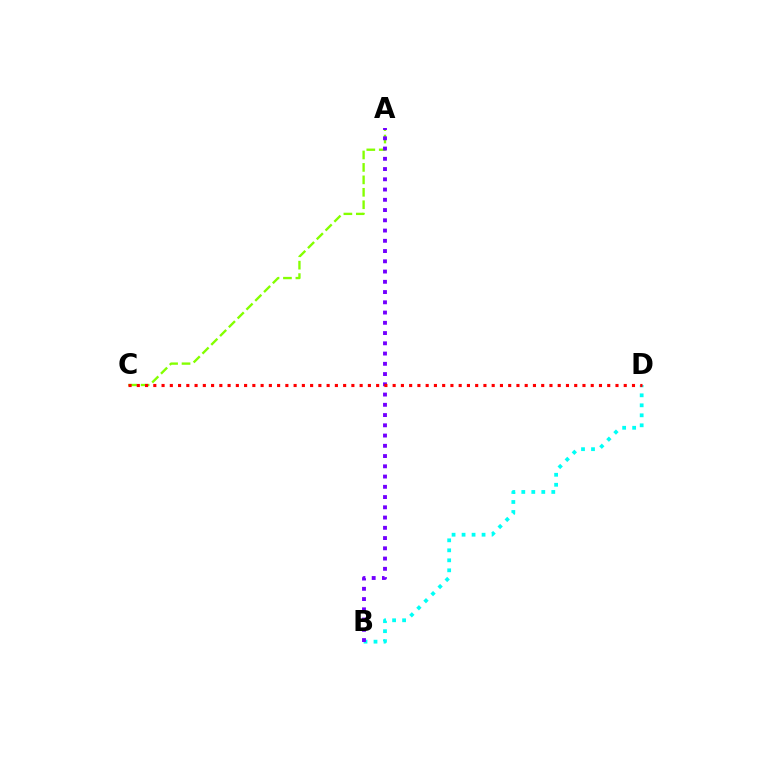{('B', 'D'): [{'color': '#00fff6', 'line_style': 'dotted', 'thickness': 2.72}], ('A', 'C'): [{'color': '#84ff00', 'line_style': 'dashed', 'thickness': 1.69}], ('A', 'B'): [{'color': '#7200ff', 'line_style': 'dotted', 'thickness': 2.78}], ('C', 'D'): [{'color': '#ff0000', 'line_style': 'dotted', 'thickness': 2.24}]}